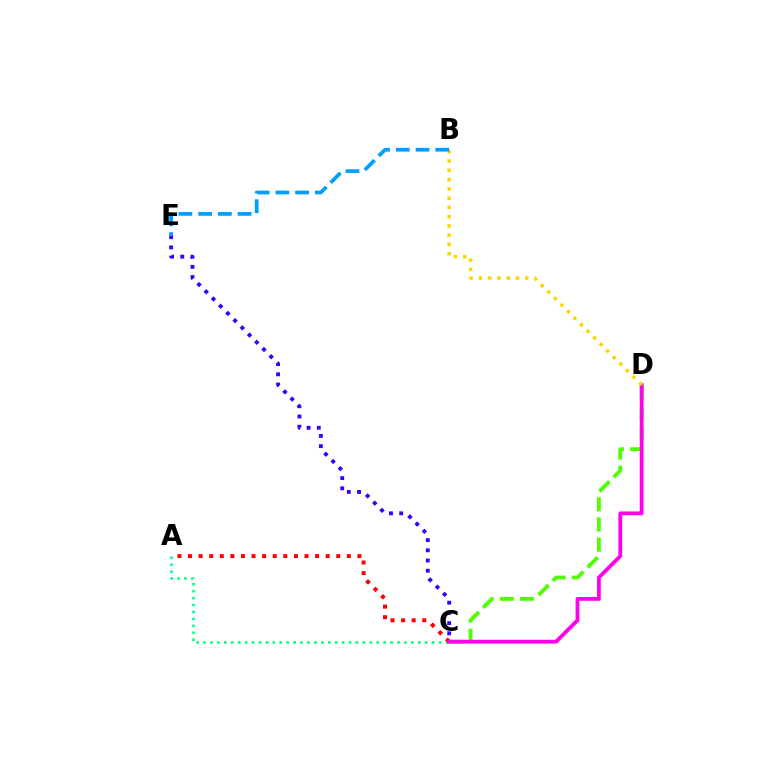{('C', 'E'): [{'color': '#3700ff', 'line_style': 'dotted', 'thickness': 2.77}], ('A', 'C'): [{'color': '#00ff86', 'line_style': 'dotted', 'thickness': 1.88}, {'color': '#ff0000', 'line_style': 'dotted', 'thickness': 2.88}], ('C', 'D'): [{'color': '#4fff00', 'line_style': 'dashed', 'thickness': 2.74}, {'color': '#ff00ed', 'line_style': 'solid', 'thickness': 2.73}], ('B', 'D'): [{'color': '#ffd500', 'line_style': 'dotted', 'thickness': 2.52}], ('B', 'E'): [{'color': '#009eff', 'line_style': 'dashed', 'thickness': 2.68}]}